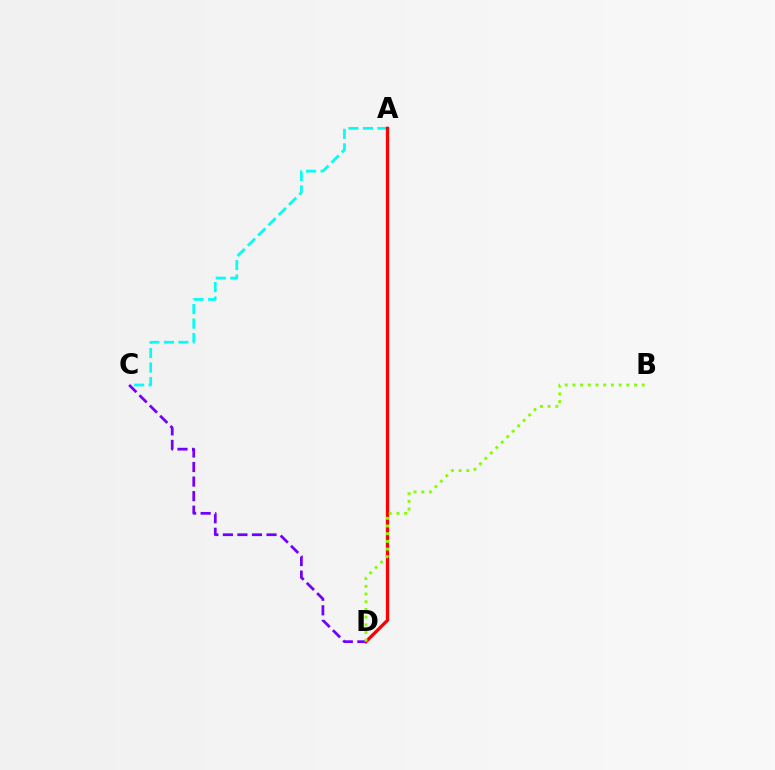{('A', 'C'): [{'color': '#00fff6', 'line_style': 'dashed', 'thickness': 1.97}], ('A', 'D'): [{'color': '#ff0000', 'line_style': 'solid', 'thickness': 2.36}], ('C', 'D'): [{'color': '#7200ff', 'line_style': 'dashed', 'thickness': 1.98}], ('B', 'D'): [{'color': '#84ff00', 'line_style': 'dotted', 'thickness': 2.09}]}